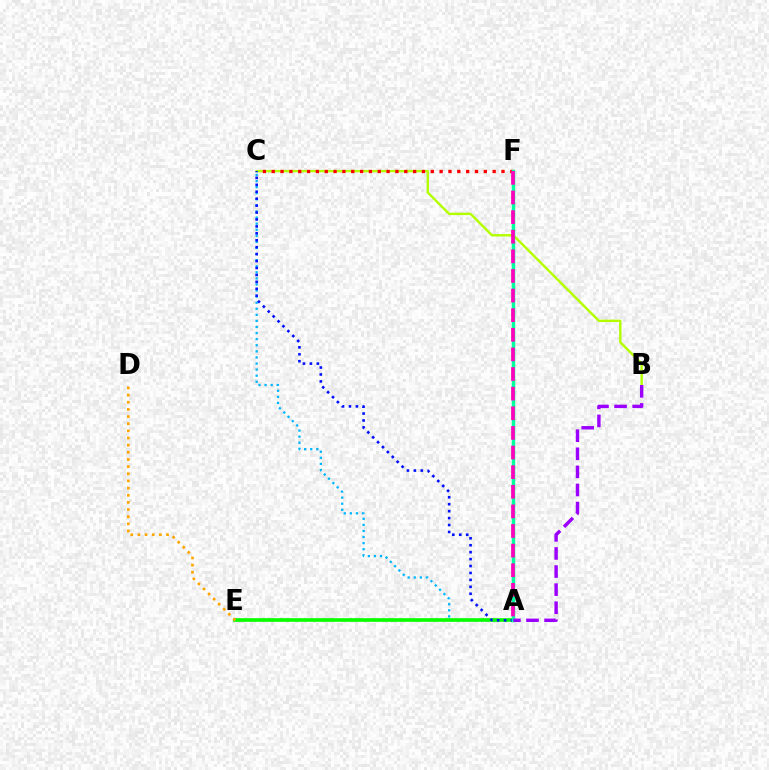{('B', 'C'): [{'color': '#b3ff00', 'line_style': 'solid', 'thickness': 1.74}], ('A', 'C'): [{'color': '#00b5ff', 'line_style': 'dotted', 'thickness': 1.65}, {'color': '#0010ff', 'line_style': 'dotted', 'thickness': 1.88}], ('A', 'E'): [{'color': '#08ff00', 'line_style': 'solid', 'thickness': 2.64}], ('C', 'F'): [{'color': '#ff0000', 'line_style': 'dotted', 'thickness': 2.4}], ('A', 'F'): [{'color': '#00ff9d', 'line_style': 'solid', 'thickness': 2.5}, {'color': '#ff00bd', 'line_style': 'dashed', 'thickness': 2.67}], ('A', 'B'): [{'color': '#9b00ff', 'line_style': 'dashed', 'thickness': 2.46}], ('D', 'E'): [{'color': '#ffa500', 'line_style': 'dotted', 'thickness': 1.94}]}